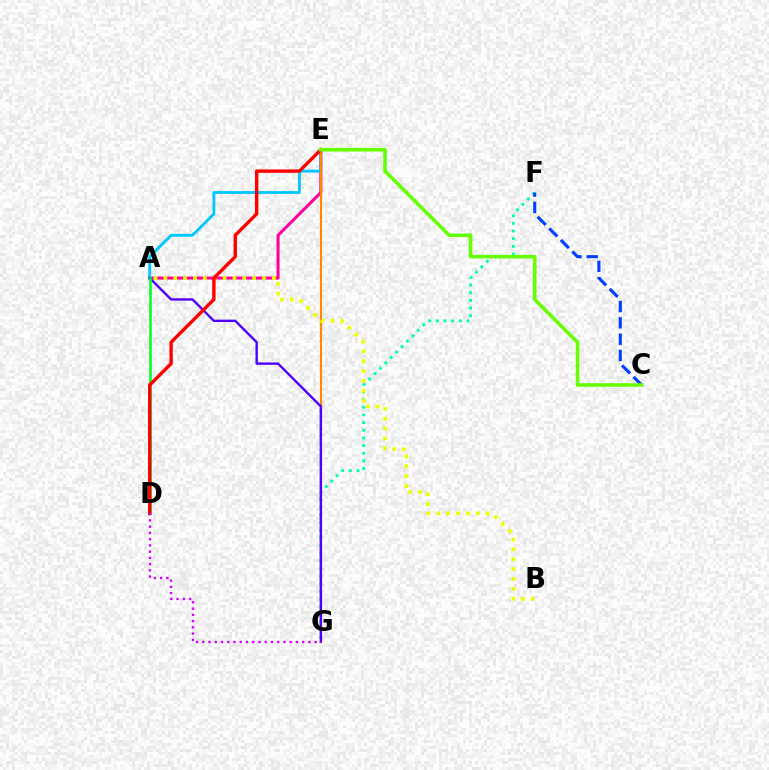{('A', 'E'): [{'color': '#ff00a0', 'line_style': 'solid', 'thickness': 2.19}, {'color': '#00c7ff', 'line_style': 'solid', 'thickness': 2.03}], ('F', 'G'): [{'color': '#00ffaf', 'line_style': 'dotted', 'thickness': 2.08}], ('E', 'G'): [{'color': '#ff8800', 'line_style': 'solid', 'thickness': 1.56}], ('A', 'B'): [{'color': '#eeff00', 'line_style': 'dotted', 'thickness': 2.68}], ('A', 'G'): [{'color': '#4f00ff', 'line_style': 'solid', 'thickness': 1.71}], ('A', 'D'): [{'color': '#00ff27', 'line_style': 'solid', 'thickness': 1.85}], ('D', 'E'): [{'color': '#ff0000', 'line_style': 'solid', 'thickness': 2.44}], ('D', 'G'): [{'color': '#d600ff', 'line_style': 'dotted', 'thickness': 1.7}], ('C', 'F'): [{'color': '#003fff', 'line_style': 'dashed', 'thickness': 2.22}], ('C', 'E'): [{'color': '#66ff00', 'line_style': 'solid', 'thickness': 2.59}]}